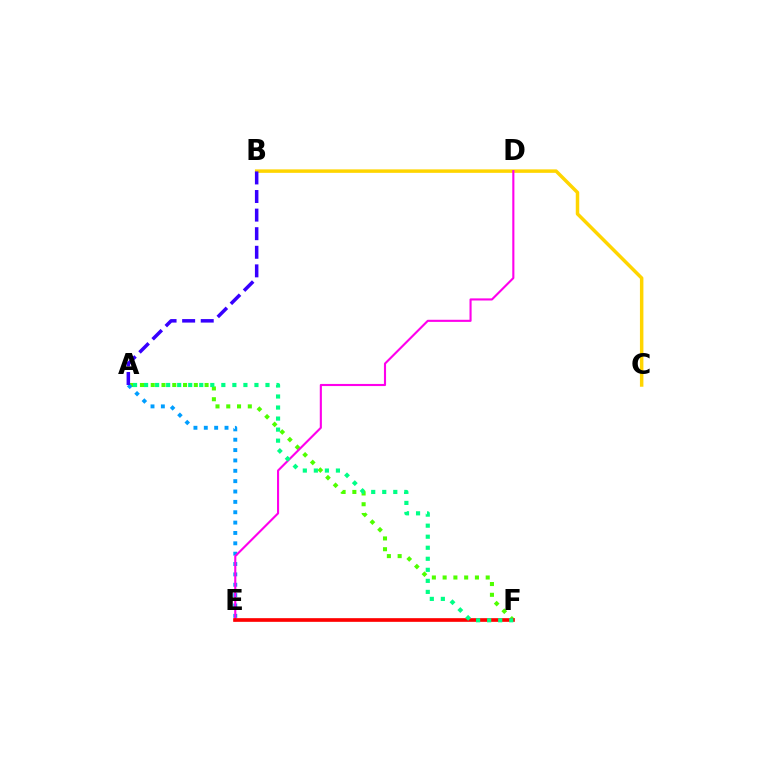{('A', 'F'): [{'color': '#4fff00', 'line_style': 'dotted', 'thickness': 2.93}, {'color': '#00ff86', 'line_style': 'dotted', 'thickness': 3.0}], ('A', 'E'): [{'color': '#009eff', 'line_style': 'dotted', 'thickness': 2.81}], ('B', 'C'): [{'color': '#ffd500', 'line_style': 'solid', 'thickness': 2.5}], ('D', 'E'): [{'color': '#ff00ed', 'line_style': 'solid', 'thickness': 1.52}], ('E', 'F'): [{'color': '#ff0000', 'line_style': 'solid', 'thickness': 2.64}], ('A', 'B'): [{'color': '#3700ff', 'line_style': 'dashed', 'thickness': 2.52}]}